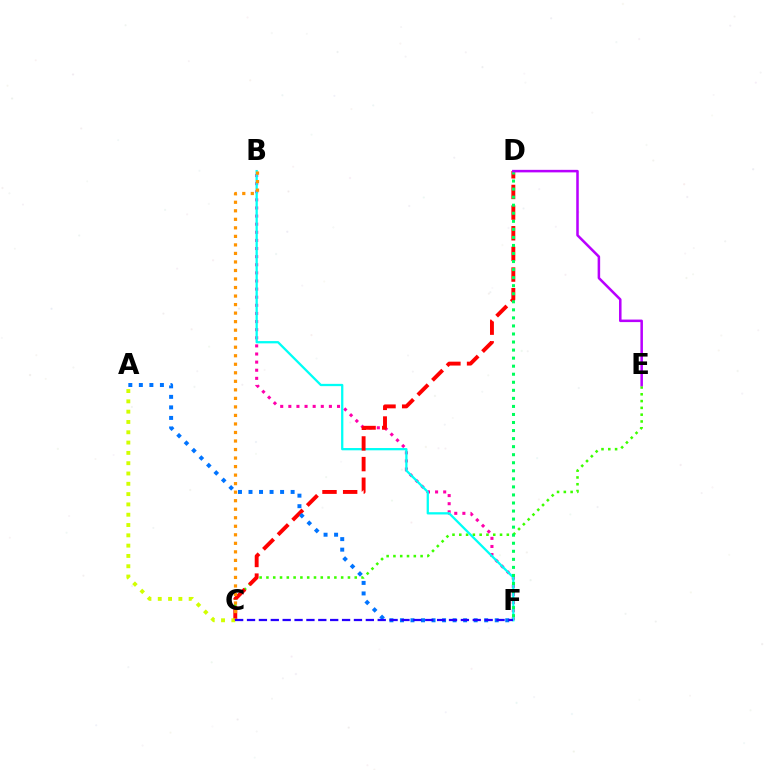{('C', 'E'): [{'color': '#3dff00', 'line_style': 'dotted', 'thickness': 1.85}], ('B', 'F'): [{'color': '#ff00ac', 'line_style': 'dotted', 'thickness': 2.2}, {'color': '#00fff6', 'line_style': 'solid', 'thickness': 1.64}], ('C', 'D'): [{'color': '#ff0000', 'line_style': 'dashed', 'thickness': 2.81}], ('A', 'C'): [{'color': '#d1ff00', 'line_style': 'dotted', 'thickness': 2.8}], ('B', 'C'): [{'color': '#ff9400', 'line_style': 'dotted', 'thickness': 2.32}], ('D', 'F'): [{'color': '#00ff5c', 'line_style': 'dotted', 'thickness': 2.19}], ('A', 'F'): [{'color': '#0074ff', 'line_style': 'dotted', 'thickness': 2.86}], ('C', 'F'): [{'color': '#2500ff', 'line_style': 'dashed', 'thickness': 1.61}], ('D', 'E'): [{'color': '#b900ff', 'line_style': 'solid', 'thickness': 1.82}]}